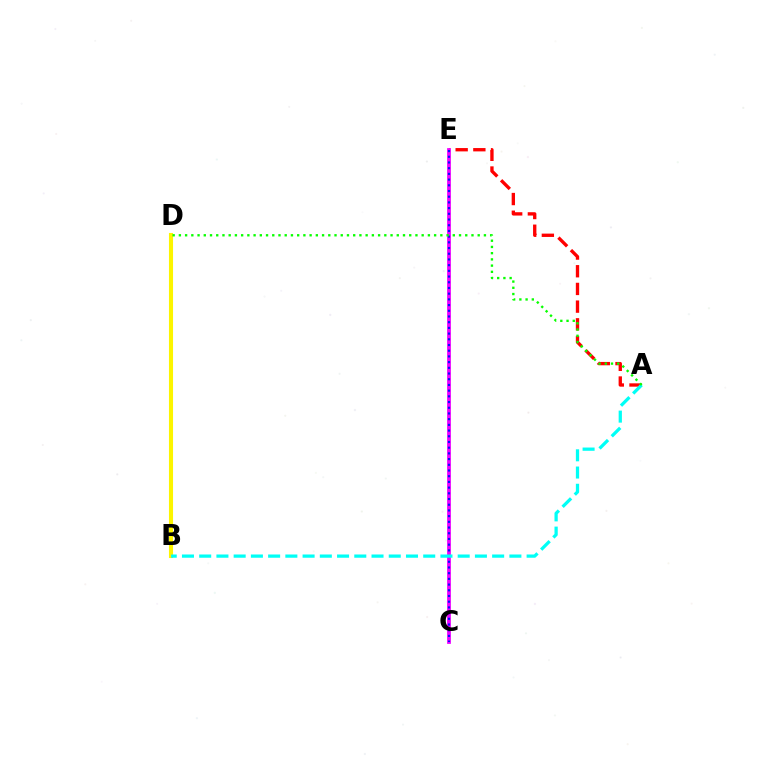{('A', 'E'): [{'color': '#ff0000', 'line_style': 'dashed', 'thickness': 2.4}], ('C', 'E'): [{'color': '#ee00ff', 'line_style': 'solid', 'thickness': 2.71}, {'color': '#0010ff', 'line_style': 'dotted', 'thickness': 1.55}], ('B', 'D'): [{'color': '#fcf500', 'line_style': 'solid', 'thickness': 2.94}], ('A', 'B'): [{'color': '#00fff6', 'line_style': 'dashed', 'thickness': 2.34}], ('A', 'D'): [{'color': '#08ff00', 'line_style': 'dotted', 'thickness': 1.69}]}